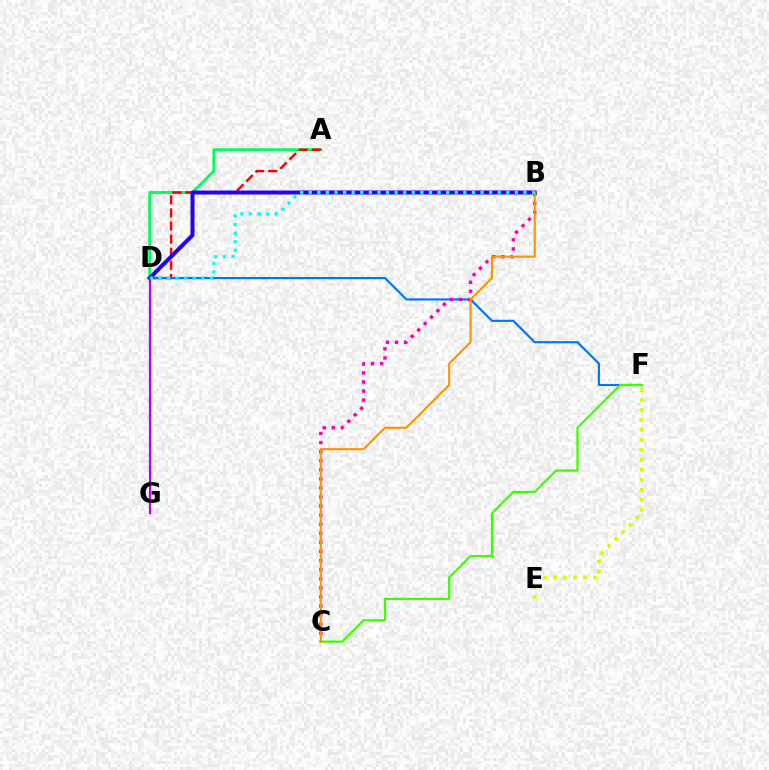{('E', 'F'): [{'color': '#d1ff00', 'line_style': 'dotted', 'thickness': 2.71}], ('A', 'D'): [{'color': '#00ff5c', 'line_style': 'solid', 'thickness': 2.1}, {'color': '#ff0000', 'line_style': 'dashed', 'thickness': 1.78}], ('D', 'G'): [{'color': '#b900ff', 'line_style': 'solid', 'thickness': 1.61}], ('D', 'F'): [{'color': '#0074ff', 'line_style': 'solid', 'thickness': 1.55}], ('B', 'C'): [{'color': '#ff00ac', 'line_style': 'dotted', 'thickness': 2.47}, {'color': '#ff9400', 'line_style': 'solid', 'thickness': 1.54}], ('C', 'F'): [{'color': '#3dff00', 'line_style': 'solid', 'thickness': 1.62}], ('B', 'D'): [{'color': '#2500ff', 'line_style': 'solid', 'thickness': 2.88}, {'color': '#00fff6', 'line_style': 'dotted', 'thickness': 2.33}]}